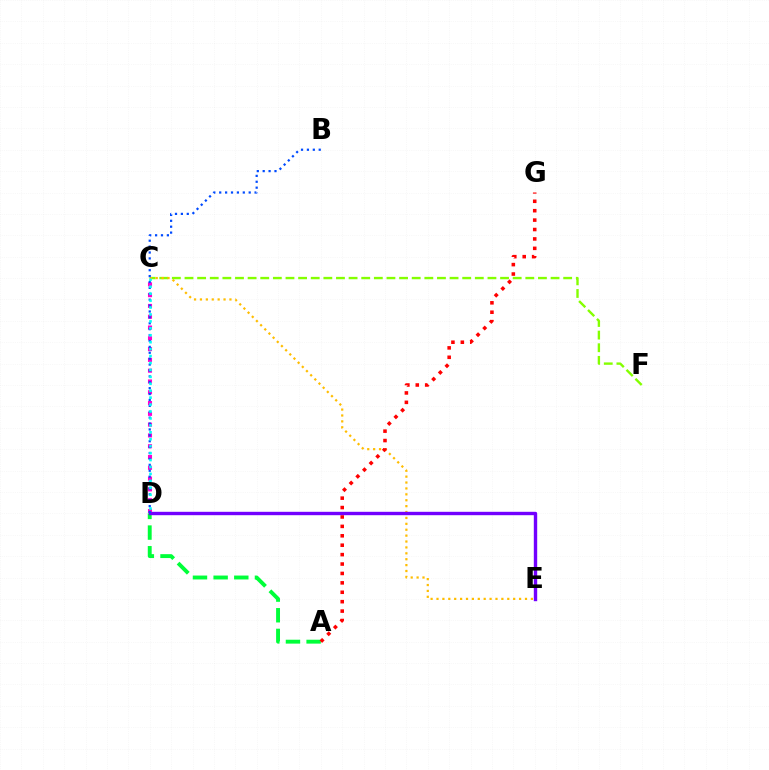{('C', 'F'): [{'color': '#84ff00', 'line_style': 'dashed', 'thickness': 1.71}], ('C', 'E'): [{'color': '#ffbd00', 'line_style': 'dotted', 'thickness': 1.6}], ('A', 'D'): [{'color': '#00ff39', 'line_style': 'dashed', 'thickness': 2.81}], ('C', 'D'): [{'color': '#ff00cf', 'line_style': 'dotted', 'thickness': 2.93}, {'color': '#00fff6', 'line_style': 'dotted', 'thickness': 1.88}], ('A', 'G'): [{'color': '#ff0000', 'line_style': 'dotted', 'thickness': 2.56}], ('D', 'E'): [{'color': '#7200ff', 'line_style': 'solid', 'thickness': 2.44}], ('B', 'D'): [{'color': '#004bff', 'line_style': 'dotted', 'thickness': 1.6}]}